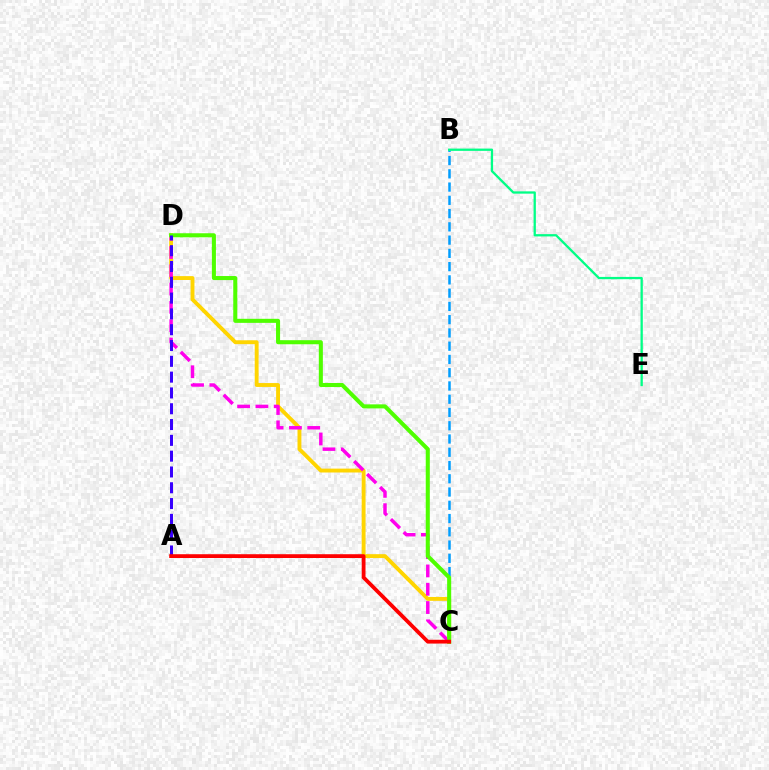{('B', 'C'): [{'color': '#009eff', 'line_style': 'dashed', 'thickness': 1.8}], ('C', 'D'): [{'color': '#ffd500', 'line_style': 'solid', 'thickness': 2.79}, {'color': '#ff00ed', 'line_style': 'dashed', 'thickness': 2.49}, {'color': '#4fff00', 'line_style': 'solid', 'thickness': 2.92}], ('B', 'E'): [{'color': '#00ff86', 'line_style': 'solid', 'thickness': 1.65}], ('A', 'D'): [{'color': '#3700ff', 'line_style': 'dashed', 'thickness': 2.15}], ('A', 'C'): [{'color': '#ff0000', 'line_style': 'solid', 'thickness': 2.73}]}